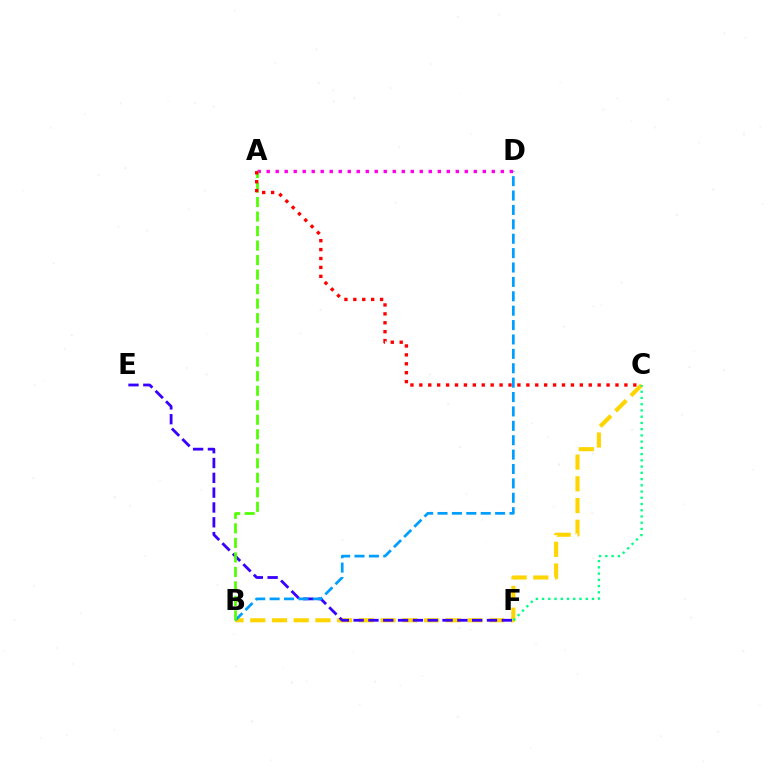{('B', 'C'): [{'color': '#ffd500', 'line_style': 'dashed', 'thickness': 2.95}], ('E', 'F'): [{'color': '#3700ff', 'line_style': 'dashed', 'thickness': 2.01}], ('C', 'F'): [{'color': '#00ff86', 'line_style': 'dotted', 'thickness': 1.7}], ('B', 'D'): [{'color': '#009eff', 'line_style': 'dashed', 'thickness': 1.96}], ('A', 'D'): [{'color': '#ff00ed', 'line_style': 'dotted', 'thickness': 2.45}], ('A', 'B'): [{'color': '#4fff00', 'line_style': 'dashed', 'thickness': 1.97}], ('A', 'C'): [{'color': '#ff0000', 'line_style': 'dotted', 'thickness': 2.42}]}